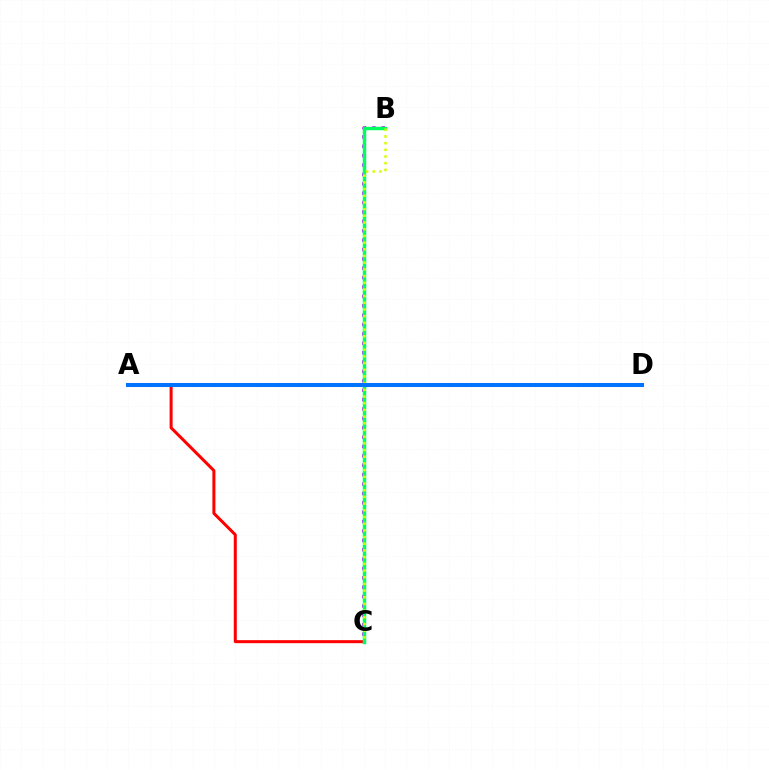{('A', 'C'): [{'color': '#ff0000', 'line_style': 'solid', 'thickness': 2.17}], ('B', 'C'): [{'color': '#b900ff', 'line_style': 'dotted', 'thickness': 2.55}, {'color': '#00ff5c', 'line_style': 'solid', 'thickness': 2.49}, {'color': '#d1ff00', 'line_style': 'dotted', 'thickness': 1.82}], ('A', 'D'): [{'color': '#0074ff', 'line_style': 'solid', 'thickness': 2.9}]}